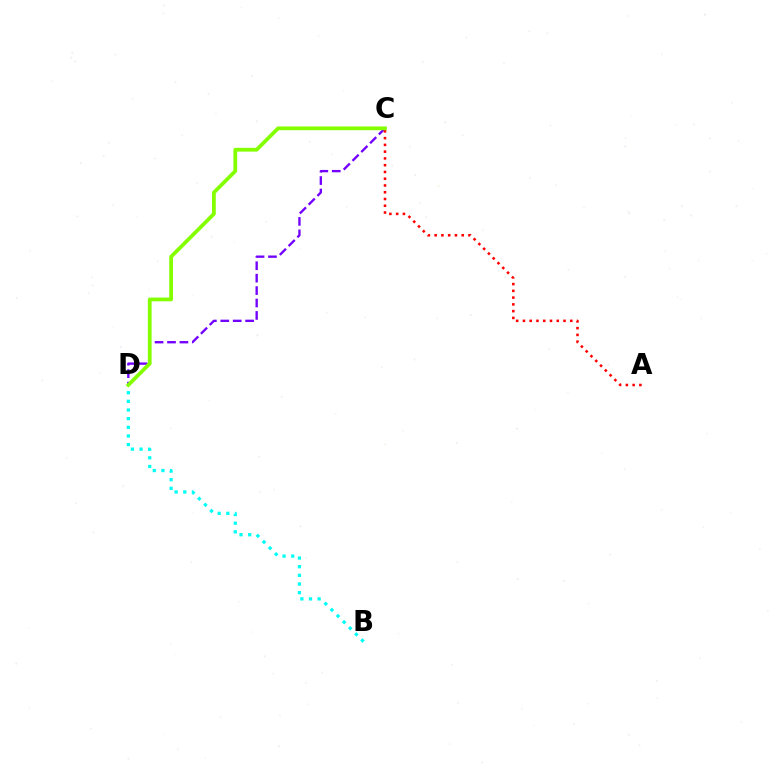{('B', 'D'): [{'color': '#00fff6', 'line_style': 'dotted', 'thickness': 2.35}], ('C', 'D'): [{'color': '#7200ff', 'line_style': 'dashed', 'thickness': 1.69}, {'color': '#84ff00', 'line_style': 'solid', 'thickness': 2.71}], ('A', 'C'): [{'color': '#ff0000', 'line_style': 'dotted', 'thickness': 1.84}]}